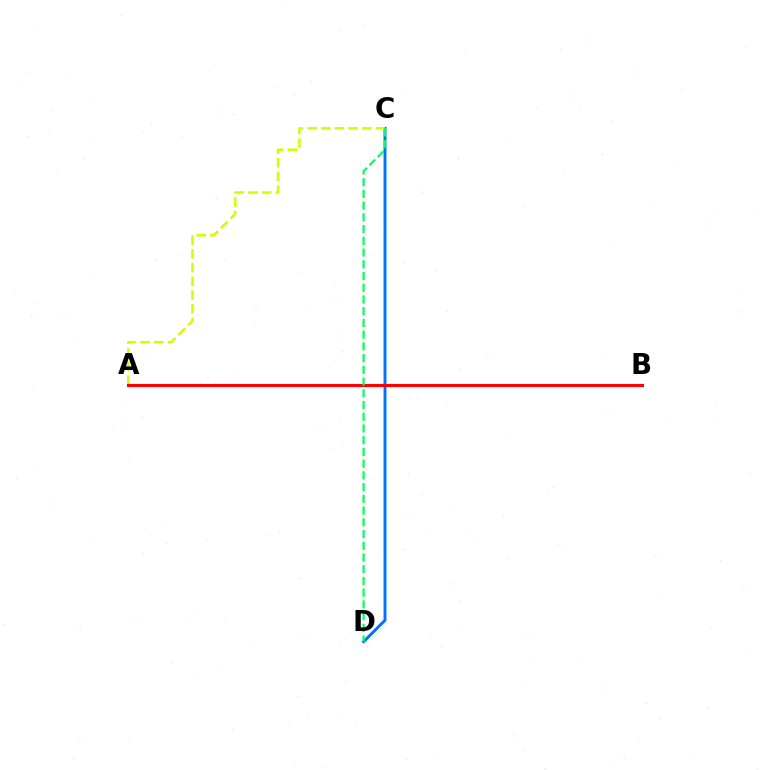{('A', 'B'): [{'color': '#b900ff', 'line_style': 'dashed', 'thickness': 1.95}, {'color': '#ff0000', 'line_style': 'solid', 'thickness': 2.25}], ('C', 'D'): [{'color': '#0074ff', 'line_style': 'solid', 'thickness': 2.12}, {'color': '#00ff5c', 'line_style': 'dashed', 'thickness': 1.59}], ('A', 'C'): [{'color': '#d1ff00', 'line_style': 'dashed', 'thickness': 1.86}]}